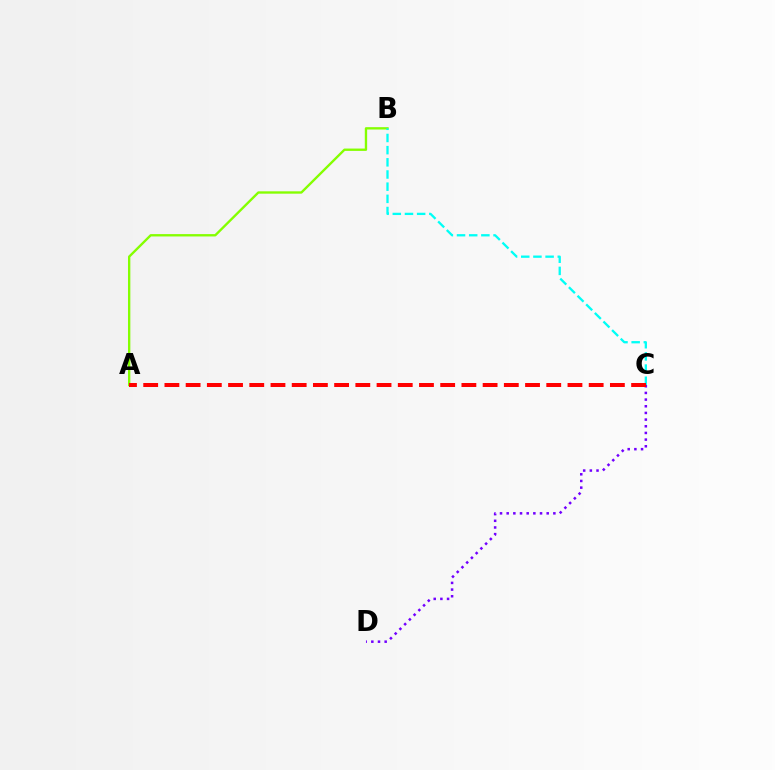{('A', 'B'): [{'color': '#84ff00', 'line_style': 'solid', 'thickness': 1.69}], ('C', 'D'): [{'color': '#7200ff', 'line_style': 'dotted', 'thickness': 1.81}], ('B', 'C'): [{'color': '#00fff6', 'line_style': 'dashed', 'thickness': 1.65}], ('A', 'C'): [{'color': '#ff0000', 'line_style': 'dashed', 'thickness': 2.88}]}